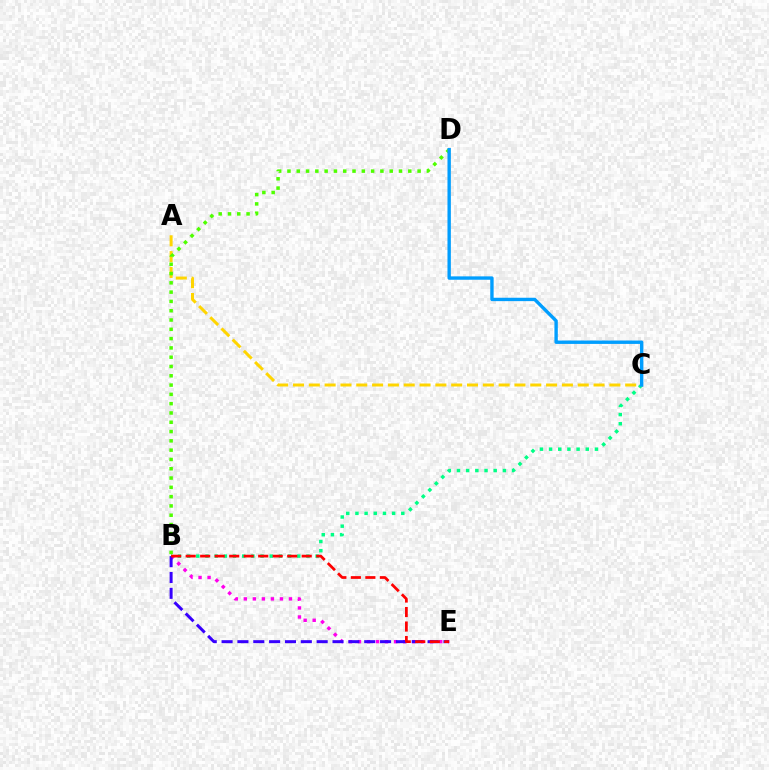{('B', 'C'): [{'color': '#00ff86', 'line_style': 'dotted', 'thickness': 2.49}], ('A', 'C'): [{'color': '#ffd500', 'line_style': 'dashed', 'thickness': 2.15}], ('B', 'D'): [{'color': '#4fff00', 'line_style': 'dotted', 'thickness': 2.53}], ('B', 'E'): [{'color': '#ff00ed', 'line_style': 'dotted', 'thickness': 2.45}, {'color': '#3700ff', 'line_style': 'dashed', 'thickness': 2.15}, {'color': '#ff0000', 'line_style': 'dashed', 'thickness': 1.97}], ('C', 'D'): [{'color': '#009eff', 'line_style': 'solid', 'thickness': 2.43}]}